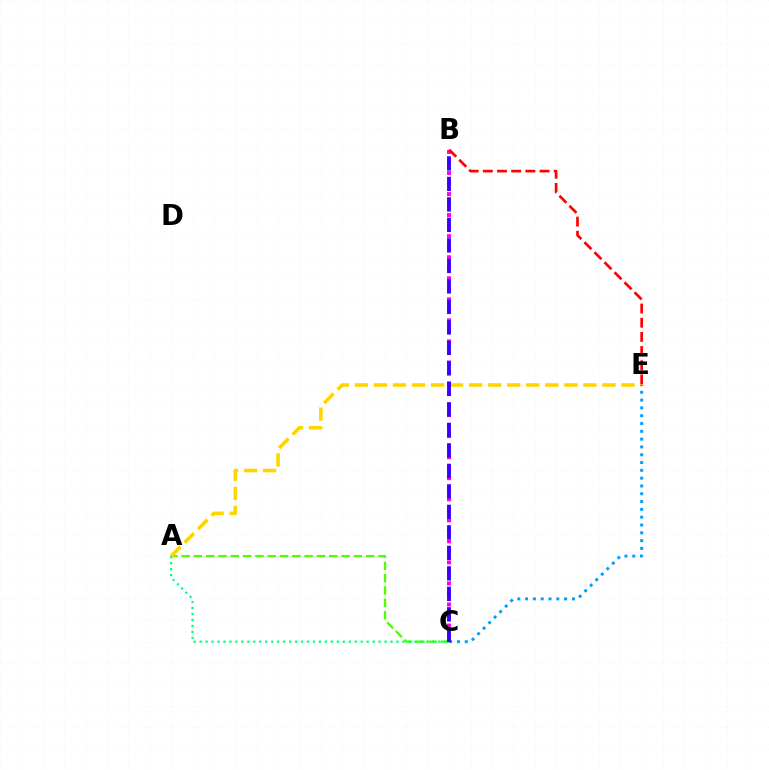{('A', 'C'): [{'color': '#4fff00', 'line_style': 'dashed', 'thickness': 1.67}, {'color': '#00ff86', 'line_style': 'dotted', 'thickness': 1.62}], ('A', 'E'): [{'color': '#ffd500', 'line_style': 'dashed', 'thickness': 2.59}], ('C', 'E'): [{'color': '#009eff', 'line_style': 'dotted', 'thickness': 2.12}], ('B', 'C'): [{'color': '#ff00ed', 'line_style': 'dotted', 'thickness': 2.86}, {'color': '#3700ff', 'line_style': 'dashed', 'thickness': 2.78}], ('B', 'E'): [{'color': '#ff0000', 'line_style': 'dashed', 'thickness': 1.93}]}